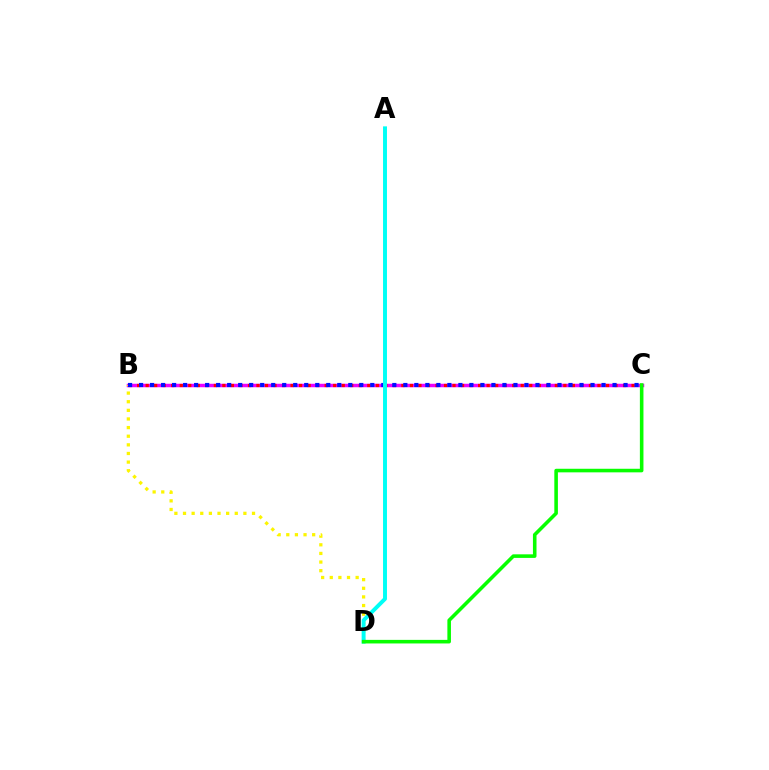{('B', 'C'): [{'color': '#ee00ff', 'line_style': 'solid', 'thickness': 2.51}, {'color': '#ff0000', 'line_style': 'dotted', 'thickness': 2.32}, {'color': '#0010ff', 'line_style': 'dotted', 'thickness': 2.99}], ('B', 'D'): [{'color': '#fcf500', 'line_style': 'dotted', 'thickness': 2.34}], ('A', 'D'): [{'color': '#00fff6', 'line_style': 'solid', 'thickness': 2.84}], ('C', 'D'): [{'color': '#08ff00', 'line_style': 'solid', 'thickness': 2.57}]}